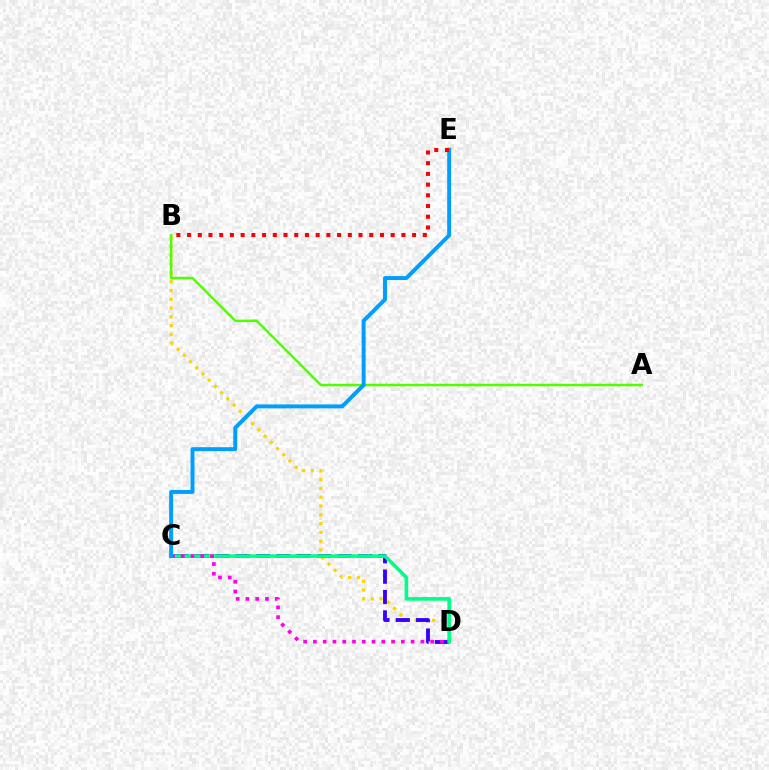{('B', 'D'): [{'color': '#ffd500', 'line_style': 'dotted', 'thickness': 2.39}], ('C', 'D'): [{'color': '#3700ff', 'line_style': 'dashed', 'thickness': 2.77}, {'color': '#00ff86', 'line_style': 'solid', 'thickness': 2.6}, {'color': '#ff00ed', 'line_style': 'dotted', 'thickness': 2.65}], ('A', 'B'): [{'color': '#4fff00', 'line_style': 'solid', 'thickness': 1.8}], ('C', 'E'): [{'color': '#009eff', 'line_style': 'solid', 'thickness': 2.84}], ('B', 'E'): [{'color': '#ff0000', 'line_style': 'dotted', 'thickness': 2.91}]}